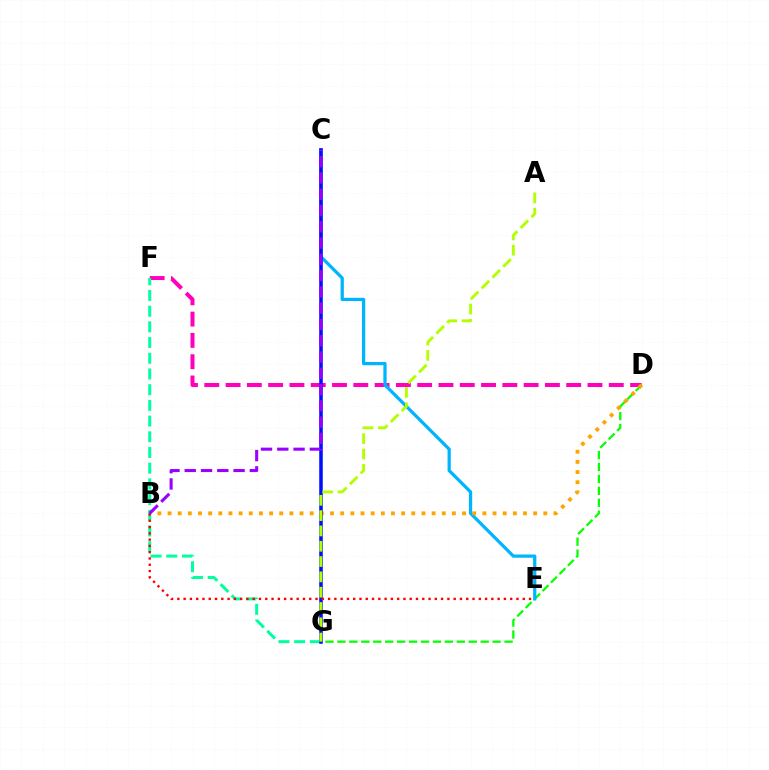{('D', 'F'): [{'color': '#ff00bd', 'line_style': 'dashed', 'thickness': 2.89}], ('F', 'G'): [{'color': '#00ff9d', 'line_style': 'dashed', 'thickness': 2.13}], ('D', 'G'): [{'color': '#08ff00', 'line_style': 'dashed', 'thickness': 1.62}], ('C', 'E'): [{'color': '#00b5ff', 'line_style': 'solid', 'thickness': 2.34}], ('B', 'D'): [{'color': '#ffa500', 'line_style': 'dotted', 'thickness': 2.76}], ('C', 'G'): [{'color': '#0010ff', 'line_style': 'solid', 'thickness': 2.56}], ('B', 'E'): [{'color': '#ff0000', 'line_style': 'dotted', 'thickness': 1.71}], ('A', 'G'): [{'color': '#b3ff00', 'line_style': 'dashed', 'thickness': 2.08}], ('B', 'C'): [{'color': '#9b00ff', 'line_style': 'dashed', 'thickness': 2.21}]}